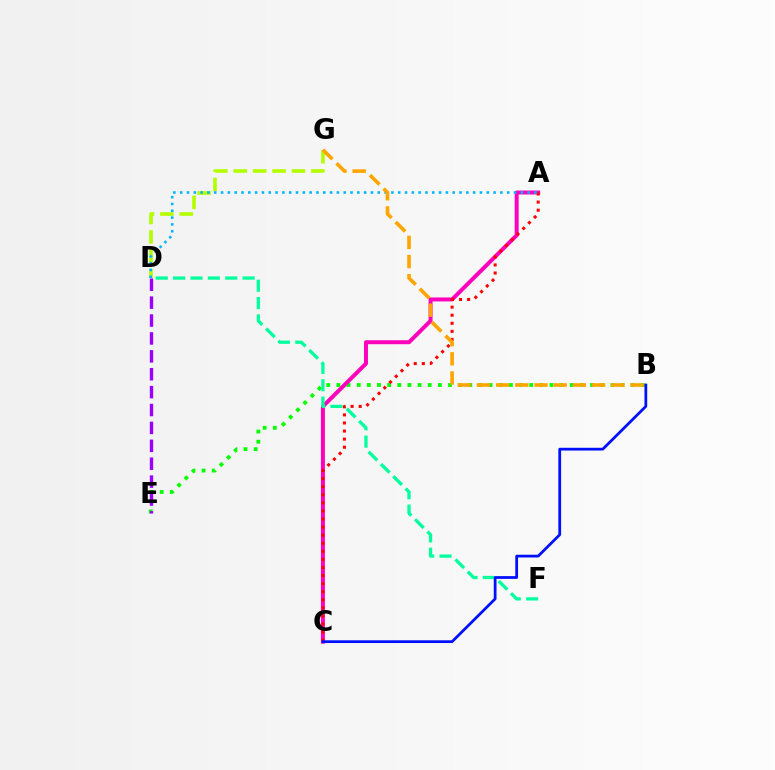{('B', 'E'): [{'color': '#08ff00', 'line_style': 'dotted', 'thickness': 2.76}], ('A', 'C'): [{'color': '#ff00bd', 'line_style': 'solid', 'thickness': 2.86}, {'color': '#ff0000', 'line_style': 'dotted', 'thickness': 2.19}], ('D', 'F'): [{'color': '#00ff9d', 'line_style': 'dashed', 'thickness': 2.36}], ('D', 'G'): [{'color': '#b3ff00', 'line_style': 'dashed', 'thickness': 2.63}], ('B', 'C'): [{'color': '#0010ff', 'line_style': 'solid', 'thickness': 1.99}], ('A', 'D'): [{'color': '#00b5ff', 'line_style': 'dotted', 'thickness': 1.85}], ('D', 'E'): [{'color': '#9b00ff', 'line_style': 'dashed', 'thickness': 2.43}], ('B', 'G'): [{'color': '#ffa500', 'line_style': 'dashed', 'thickness': 2.61}]}